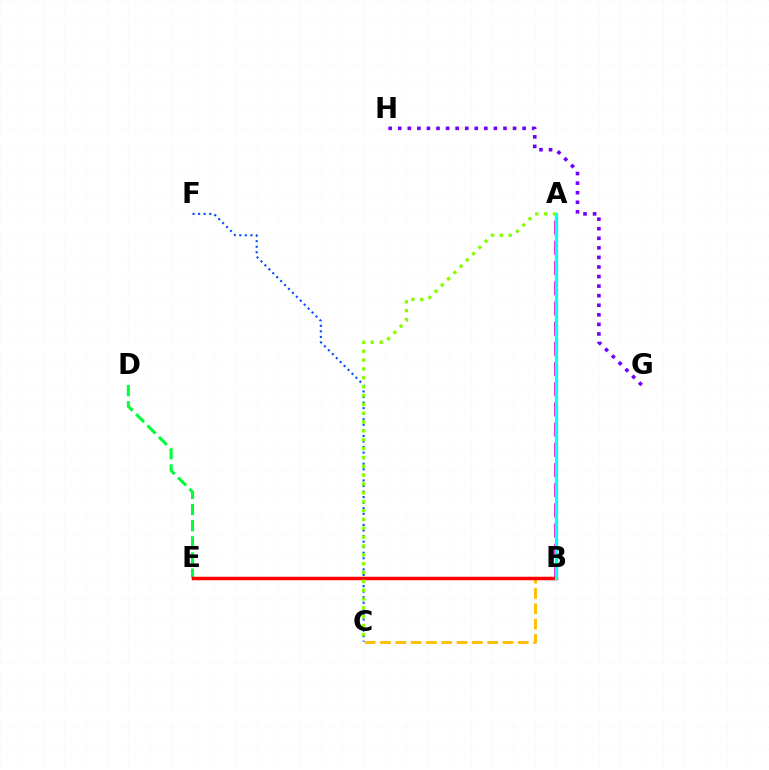{('D', 'E'): [{'color': '#00ff39', 'line_style': 'dashed', 'thickness': 2.2}], ('A', 'B'): [{'color': '#ff00cf', 'line_style': 'dashed', 'thickness': 2.74}, {'color': '#00fff6', 'line_style': 'solid', 'thickness': 2.36}], ('B', 'C'): [{'color': '#ffbd00', 'line_style': 'dashed', 'thickness': 2.08}], ('C', 'F'): [{'color': '#004bff', 'line_style': 'dotted', 'thickness': 1.51}], ('B', 'E'): [{'color': '#ff0000', 'line_style': 'solid', 'thickness': 2.52}], ('A', 'C'): [{'color': '#84ff00', 'line_style': 'dotted', 'thickness': 2.4}], ('G', 'H'): [{'color': '#7200ff', 'line_style': 'dotted', 'thickness': 2.6}]}